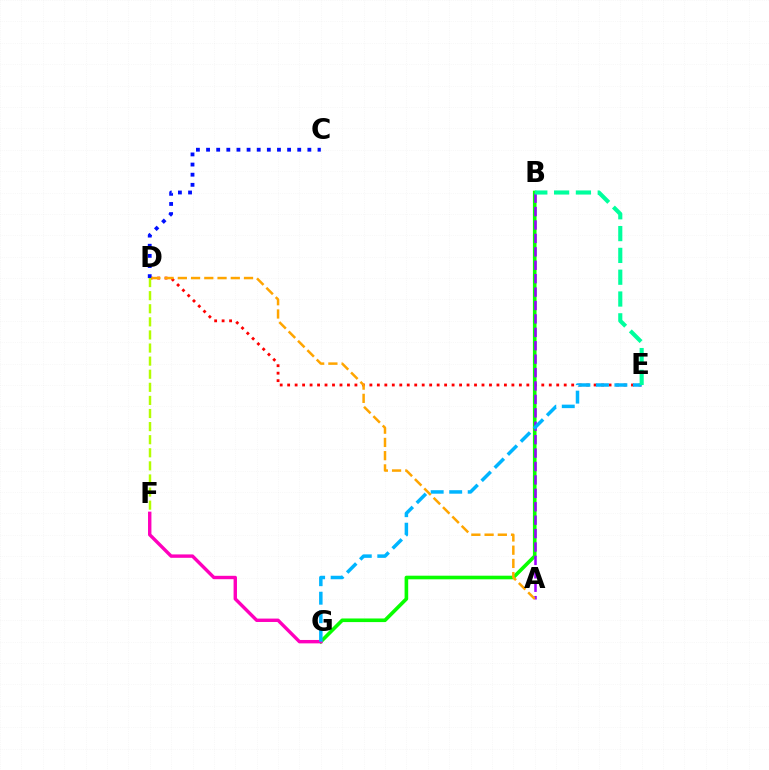{('D', 'E'): [{'color': '#ff0000', 'line_style': 'dotted', 'thickness': 2.03}], ('B', 'G'): [{'color': '#08ff00', 'line_style': 'solid', 'thickness': 2.6}], ('D', 'F'): [{'color': '#b3ff00', 'line_style': 'dashed', 'thickness': 1.78}], ('A', 'B'): [{'color': '#9b00ff', 'line_style': 'dashed', 'thickness': 1.82}], ('F', 'G'): [{'color': '#ff00bd', 'line_style': 'solid', 'thickness': 2.45}], ('E', 'G'): [{'color': '#00b5ff', 'line_style': 'dashed', 'thickness': 2.51}], ('C', 'D'): [{'color': '#0010ff', 'line_style': 'dotted', 'thickness': 2.75}], ('B', 'E'): [{'color': '#00ff9d', 'line_style': 'dashed', 'thickness': 2.96}], ('A', 'D'): [{'color': '#ffa500', 'line_style': 'dashed', 'thickness': 1.8}]}